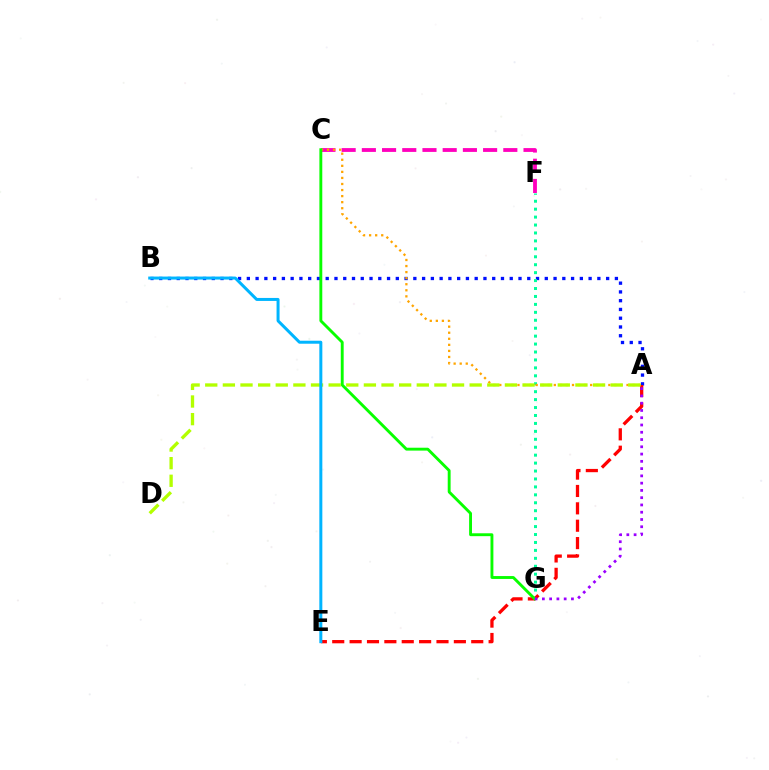{('A', 'B'): [{'color': '#0010ff', 'line_style': 'dotted', 'thickness': 2.38}], ('C', 'F'): [{'color': '#ff00bd', 'line_style': 'dashed', 'thickness': 2.75}], ('F', 'G'): [{'color': '#00ff9d', 'line_style': 'dotted', 'thickness': 2.16}], ('A', 'E'): [{'color': '#ff0000', 'line_style': 'dashed', 'thickness': 2.36}], ('A', 'C'): [{'color': '#ffa500', 'line_style': 'dotted', 'thickness': 1.65}], ('C', 'G'): [{'color': '#08ff00', 'line_style': 'solid', 'thickness': 2.08}], ('A', 'G'): [{'color': '#9b00ff', 'line_style': 'dotted', 'thickness': 1.97}], ('A', 'D'): [{'color': '#b3ff00', 'line_style': 'dashed', 'thickness': 2.39}], ('B', 'E'): [{'color': '#00b5ff', 'line_style': 'solid', 'thickness': 2.16}]}